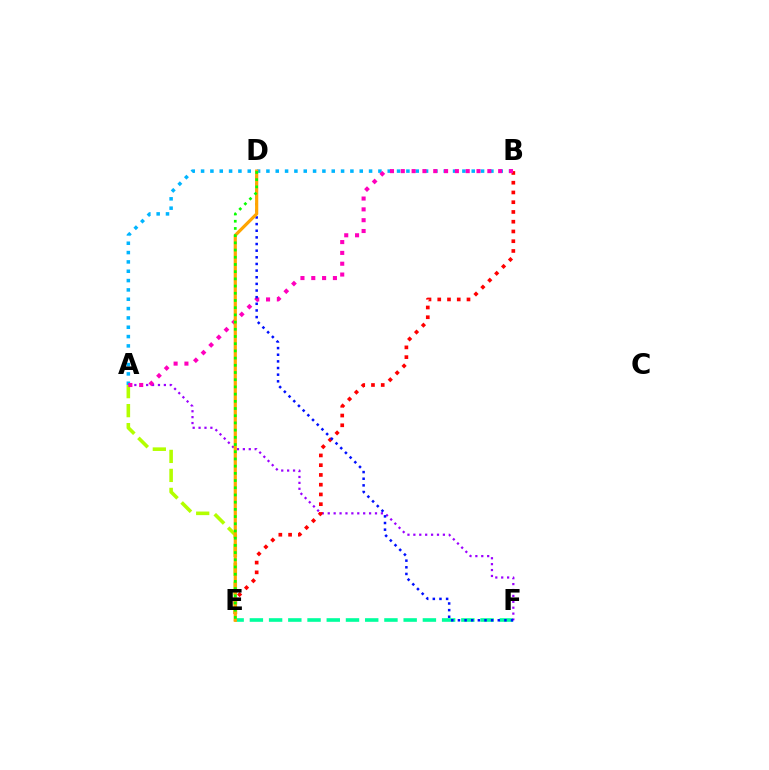{('E', 'F'): [{'color': '#00ff9d', 'line_style': 'dashed', 'thickness': 2.61}], ('A', 'B'): [{'color': '#00b5ff', 'line_style': 'dotted', 'thickness': 2.54}, {'color': '#ff00bd', 'line_style': 'dotted', 'thickness': 2.94}], ('A', 'F'): [{'color': '#9b00ff', 'line_style': 'dotted', 'thickness': 1.6}], ('B', 'E'): [{'color': '#ff0000', 'line_style': 'dotted', 'thickness': 2.65}], ('A', 'E'): [{'color': '#b3ff00', 'line_style': 'dashed', 'thickness': 2.58}], ('D', 'F'): [{'color': '#0010ff', 'line_style': 'dotted', 'thickness': 1.8}], ('D', 'E'): [{'color': '#ffa500', 'line_style': 'solid', 'thickness': 2.3}, {'color': '#08ff00', 'line_style': 'dotted', 'thickness': 1.96}]}